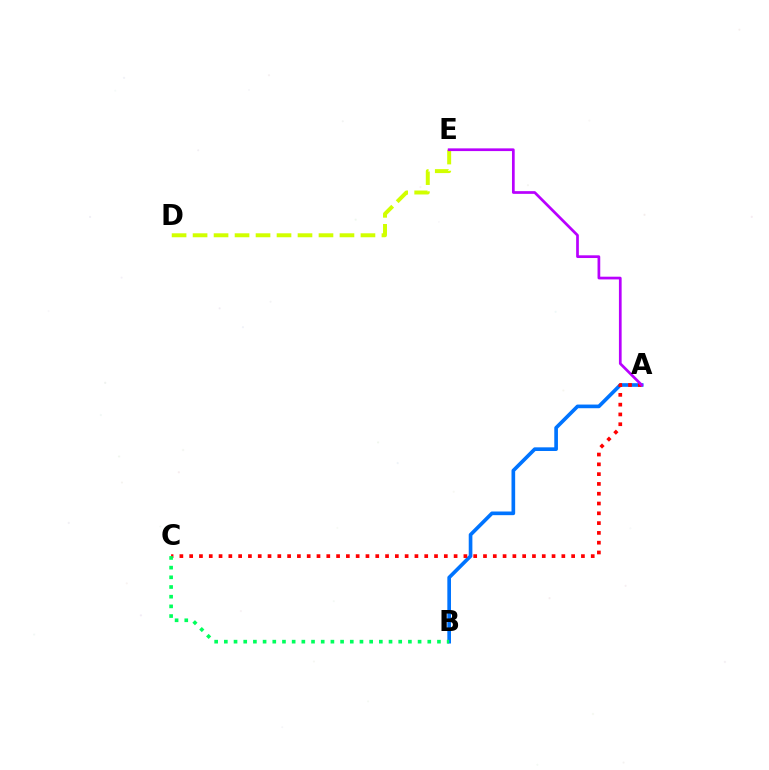{('A', 'B'): [{'color': '#0074ff', 'line_style': 'solid', 'thickness': 2.63}], ('D', 'E'): [{'color': '#d1ff00', 'line_style': 'dashed', 'thickness': 2.85}], ('A', 'C'): [{'color': '#ff0000', 'line_style': 'dotted', 'thickness': 2.66}], ('A', 'E'): [{'color': '#b900ff', 'line_style': 'solid', 'thickness': 1.95}], ('B', 'C'): [{'color': '#00ff5c', 'line_style': 'dotted', 'thickness': 2.63}]}